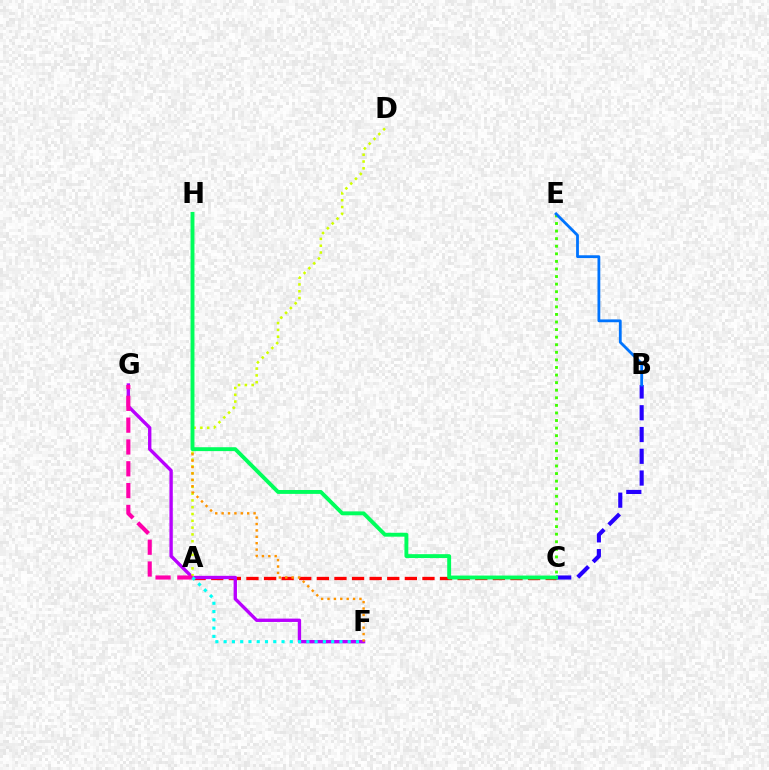{('A', 'C'): [{'color': '#ff0000', 'line_style': 'dashed', 'thickness': 2.39}], ('F', 'G'): [{'color': '#b900ff', 'line_style': 'solid', 'thickness': 2.42}], ('A', 'D'): [{'color': '#d1ff00', 'line_style': 'dotted', 'thickness': 1.85}], ('B', 'C'): [{'color': '#2500ff', 'line_style': 'dashed', 'thickness': 2.96}], ('A', 'G'): [{'color': '#ff00ac', 'line_style': 'dashed', 'thickness': 2.96}], ('C', 'E'): [{'color': '#3dff00', 'line_style': 'dotted', 'thickness': 2.06}], ('A', 'F'): [{'color': '#00fff6', 'line_style': 'dotted', 'thickness': 2.25}], ('F', 'H'): [{'color': '#ff9400', 'line_style': 'dotted', 'thickness': 1.74}], ('C', 'H'): [{'color': '#00ff5c', 'line_style': 'solid', 'thickness': 2.8}], ('B', 'E'): [{'color': '#0074ff', 'line_style': 'solid', 'thickness': 2.02}]}